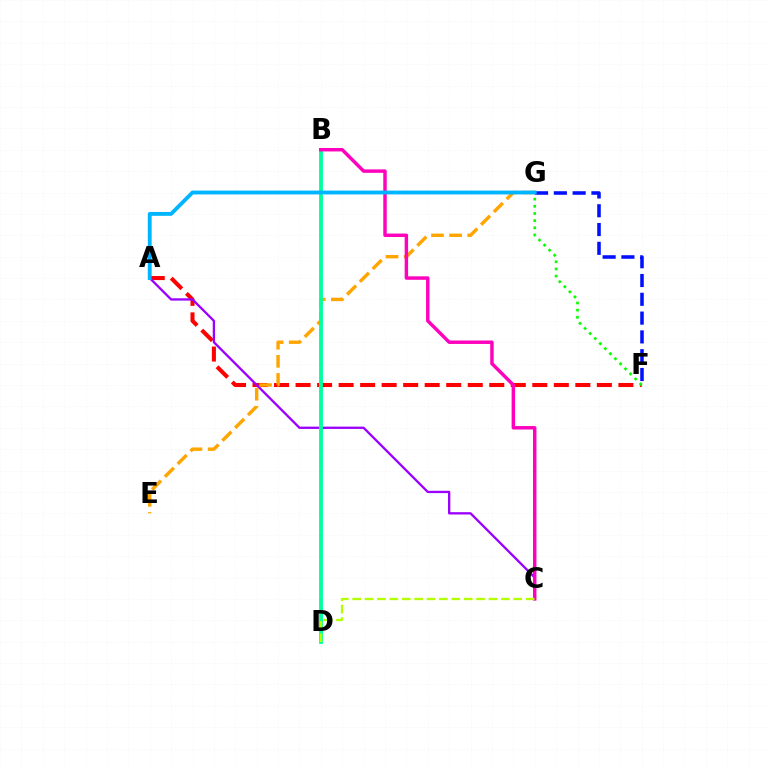{('A', 'F'): [{'color': '#ff0000', 'line_style': 'dashed', 'thickness': 2.92}], ('A', 'C'): [{'color': '#9b00ff', 'line_style': 'solid', 'thickness': 1.66}], ('E', 'G'): [{'color': '#ffa500', 'line_style': 'dashed', 'thickness': 2.46}], ('F', 'G'): [{'color': '#08ff00', 'line_style': 'dotted', 'thickness': 1.94}, {'color': '#0010ff', 'line_style': 'dashed', 'thickness': 2.55}], ('B', 'D'): [{'color': '#00ff9d', 'line_style': 'solid', 'thickness': 2.75}], ('B', 'C'): [{'color': '#ff00bd', 'line_style': 'solid', 'thickness': 2.48}], ('C', 'D'): [{'color': '#b3ff00', 'line_style': 'dashed', 'thickness': 1.68}], ('A', 'G'): [{'color': '#00b5ff', 'line_style': 'solid', 'thickness': 2.77}]}